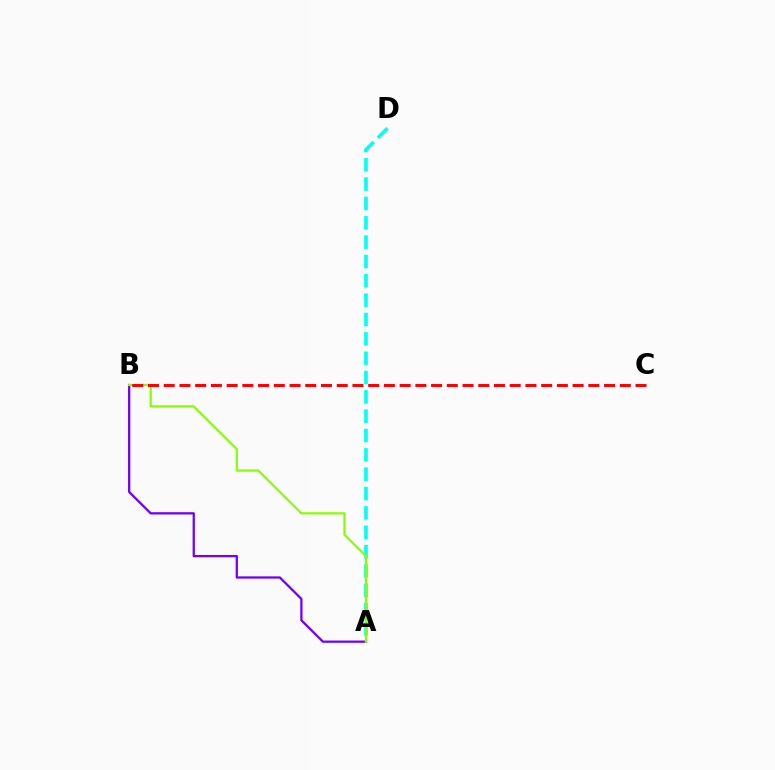{('A', 'B'): [{'color': '#7200ff', 'line_style': 'solid', 'thickness': 1.64}, {'color': '#84ff00', 'line_style': 'solid', 'thickness': 1.58}], ('A', 'D'): [{'color': '#00fff6', 'line_style': 'dashed', 'thickness': 2.63}], ('B', 'C'): [{'color': '#ff0000', 'line_style': 'dashed', 'thickness': 2.14}]}